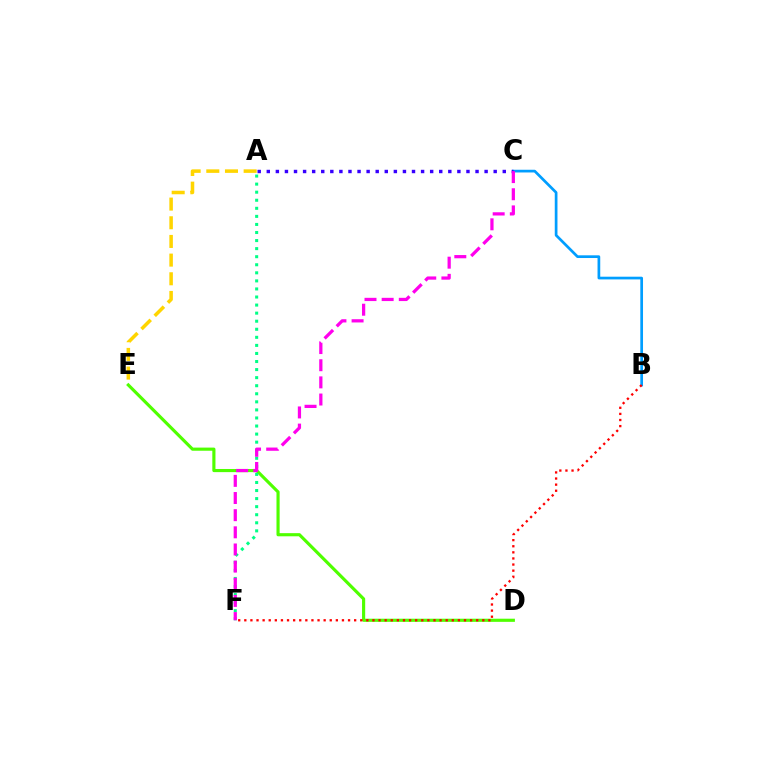{('D', 'E'): [{'color': '#4fff00', 'line_style': 'solid', 'thickness': 2.26}], ('B', 'C'): [{'color': '#009eff', 'line_style': 'solid', 'thickness': 1.95}], ('A', 'F'): [{'color': '#00ff86', 'line_style': 'dotted', 'thickness': 2.19}], ('A', 'E'): [{'color': '#ffd500', 'line_style': 'dashed', 'thickness': 2.54}], ('A', 'C'): [{'color': '#3700ff', 'line_style': 'dotted', 'thickness': 2.47}], ('C', 'F'): [{'color': '#ff00ed', 'line_style': 'dashed', 'thickness': 2.33}], ('B', 'F'): [{'color': '#ff0000', 'line_style': 'dotted', 'thickness': 1.66}]}